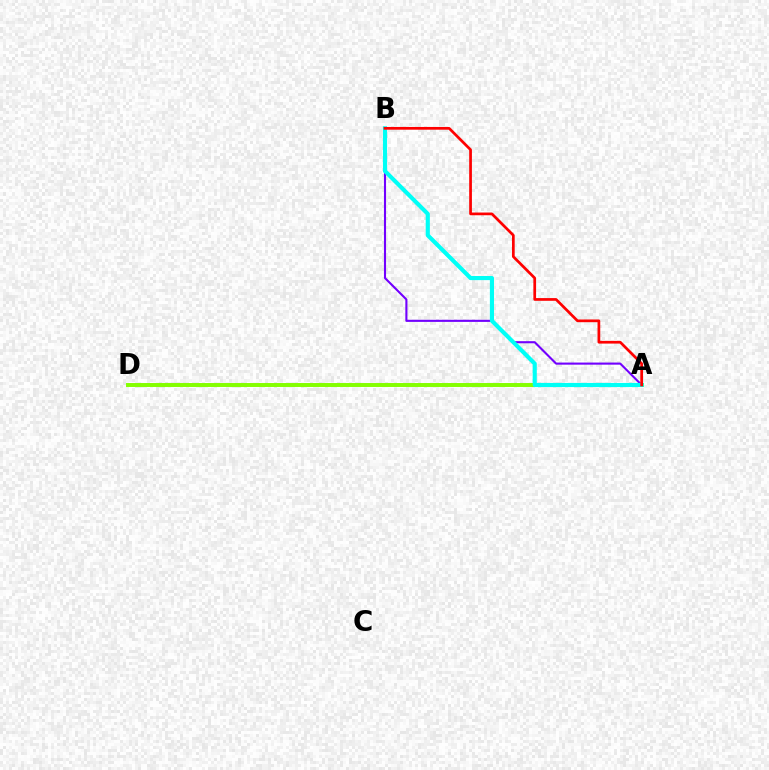{('A', 'B'): [{'color': '#7200ff', 'line_style': 'solid', 'thickness': 1.51}, {'color': '#00fff6', 'line_style': 'solid', 'thickness': 2.97}, {'color': '#ff0000', 'line_style': 'solid', 'thickness': 1.96}], ('A', 'D'): [{'color': '#84ff00', 'line_style': 'solid', 'thickness': 2.84}]}